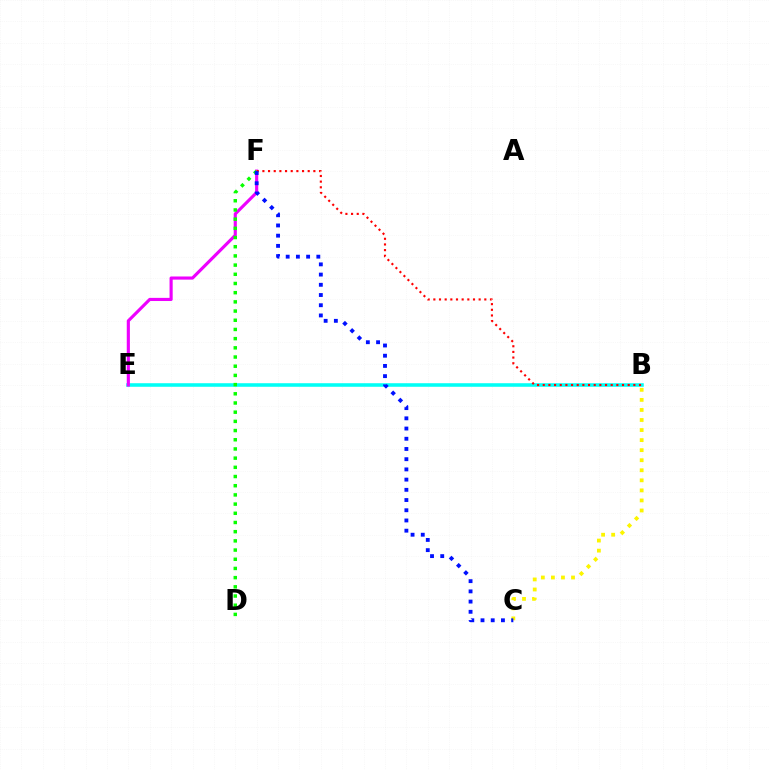{('B', 'E'): [{'color': '#00fff6', 'line_style': 'solid', 'thickness': 2.56}], ('E', 'F'): [{'color': '#ee00ff', 'line_style': 'solid', 'thickness': 2.26}], ('B', 'F'): [{'color': '#ff0000', 'line_style': 'dotted', 'thickness': 1.54}], ('D', 'F'): [{'color': '#08ff00', 'line_style': 'dotted', 'thickness': 2.5}], ('B', 'C'): [{'color': '#fcf500', 'line_style': 'dotted', 'thickness': 2.73}], ('C', 'F'): [{'color': '#0010ff', 'line_style': 'dotted', 'thickness': 2.77}]}